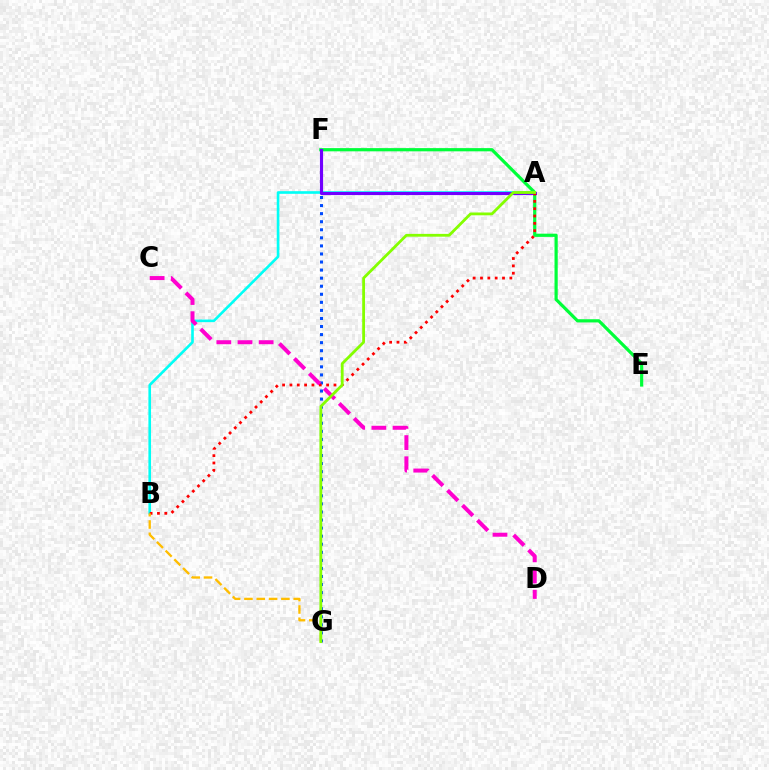{('E', 'F'): [{'color': '#00ff39', 'line_style': 'solid', 'thickness': 2.31}], ('F', 'G'): [{'color': '#004bff', 'line_style': 'dotted', 'thickness': 2.19}], ('A', 'B'): [{'color': '#00fff6', 'line_style': 'solid', 'thickness': 1.89}, {'color': '#ff0000', 'line_style': 'dotted', 'thickness': 1.99}], ('A', 'F'): [{'color': '#7200ff', 'line_style': 'solid', 'thickness': 2.26}], ('B', 'G'): [{'color': '#ffbd00', 'line_style': 'dashed', 'thickness': 1.67}], ('C', 'D'): [{'color': '#ff00cf', 'line_style': 'dashed', 'thickness': 2.88}], ('A', 'G'): [{'color': '#84ff00', 'line_style': 'solid', 'thickness': 2.01}]}